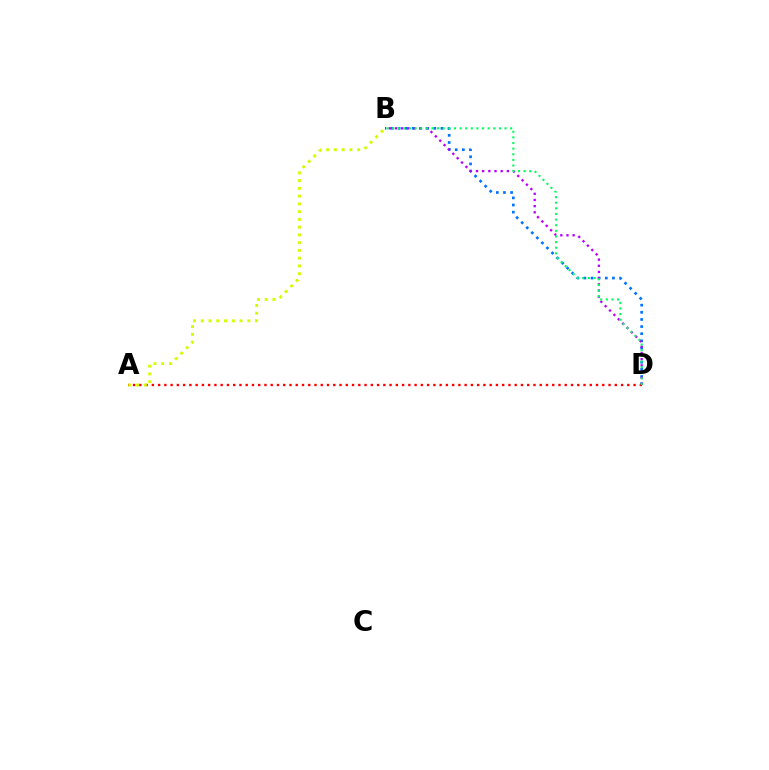{('B', 'D'): [{'color': '#0074ff', 'line_style': 'dotted', 'thickness': 1.94}, {'color': '#b900ff', 'line_style': 'dotted', 'thickness': 1.68}, {'color': '#00ff5c', 'line_style': 'dotted', 'thickness': 1.53}], ('A', 'D'): [{'color': '#ff0000', 'line_style': 'dotted', 'thickness': 1.7}], ('A', 'B'): [{'color': '#d1ff00', 'line_style': 'dotted', 'thickness': 2.11}]}